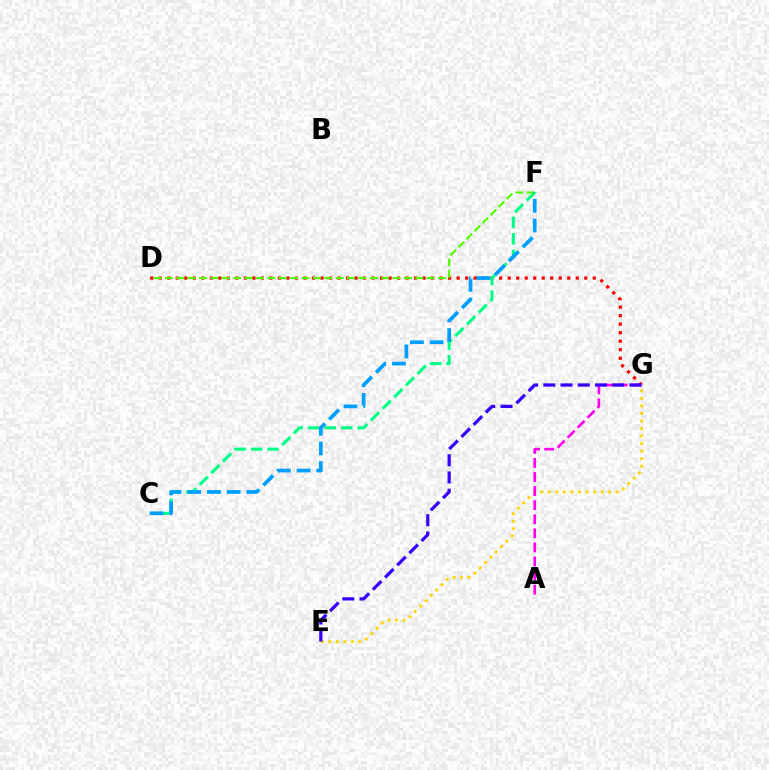{('D', 'G'): [{'color': '#ff0000', 'line_style': 'dotted', 'thickness': 2.31}], ('C', 'F'): [{'color': '#00ff86', 'line_style': 'dashed', 'thickness': 2.24}, {'color': '#009eff', 'line_style': 'dashed', 'thickness': 2.68}], ('E', 'G'): [{'color': '#ffd500', 'line_style': 'dotted', 'thickness': 2.05}, {'color': '#3700ff', 'line_style': 'dashed', 'thickness': 2.34}], ('D', 'F'): [{'color': '#4fff00', 'line_style': 'dashed', 'thickness': 1.55}], ('A', 'G'): [{'color': '#ff00ed', 'line_style': 'dashed', 'thickness': 1.91}]}